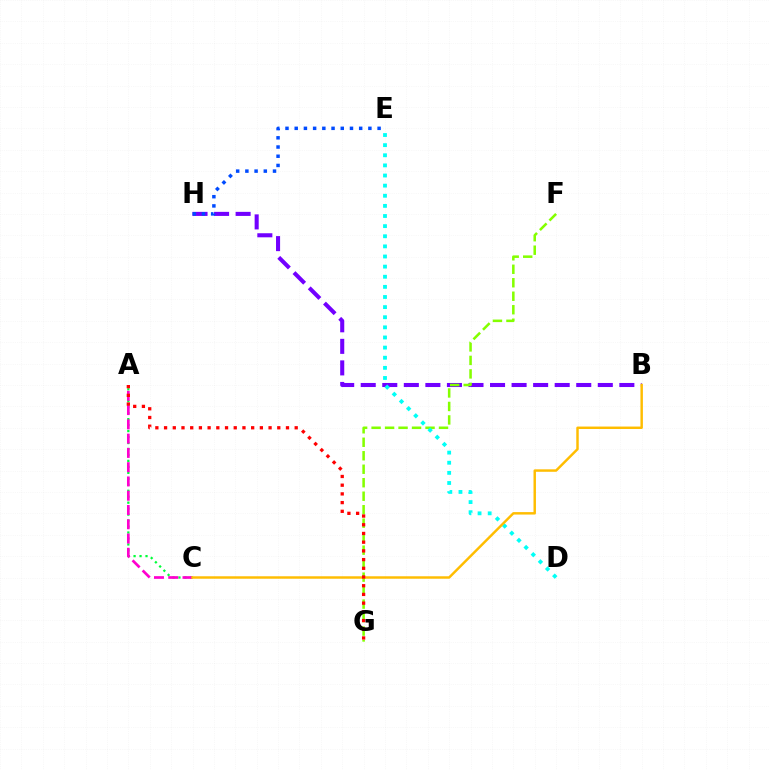{('A', 'C'): [{'color': '#00ff39', 'line_style': 'dotted', 'thickness': 1.62}, {'color': '#ff00cf', 'line_style': 'dashed', 'thickness': 1.94}], ('B', 'H'): [{'color': '#7200ff', 'line_style': 'dashed', 'thickness': 2.93}], ('F', 'G'): [{'color': '#84ff00', 'line_style': 'dashed', 'thickness': 1.83}], ('D', 'E'): [{'color': '#00fff6', 'line_style': 'dotted', 'thickness': 2.75}], ('B', 'C'): [{'color': '#ffbd00', 'line_style': 'solid', 'thickness': 1.77}], ('A', 'G'): [{'color': '#ff0000', 'line_style': 'dotted', 'thickness': 2.37}], ('E', 'H'): [{'color': '#004bff', 'line_style': 'dotted', 'thickness': 2.5}]}